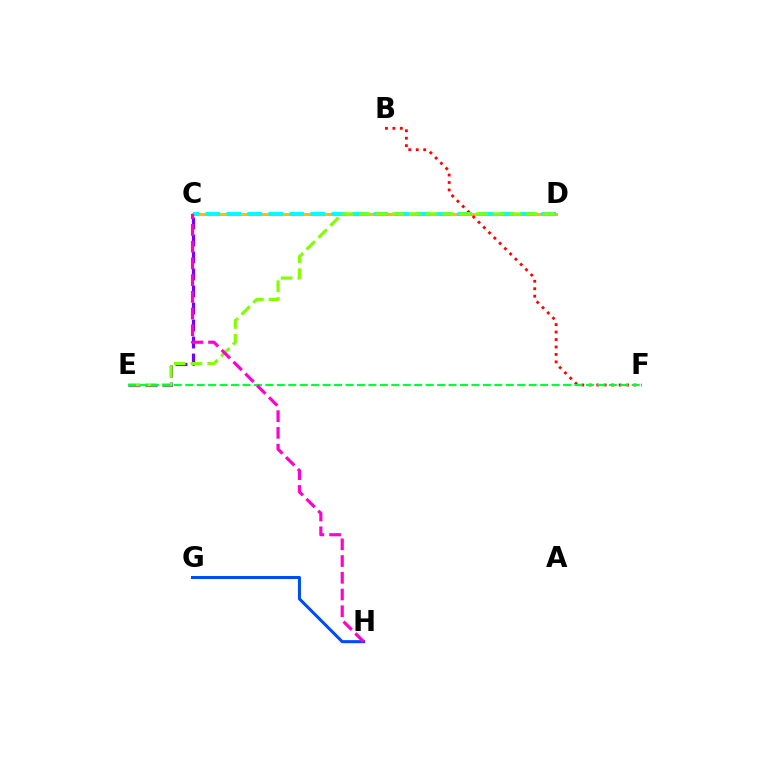{('C', 'E'): [{'color': '#7200ff', 'line_style': 'dashed', 'thickness': 2.31}], ('C', 'D'): [{'color': '#ffbd00', 'line_style': 'solid', 'thickness': 2.18}, {'color': '#00fff6', 'line_style': 'dashed', 'thickness': 2.85}], ('G', 'H'): [{'color': '#004bff', 'line_style': 'solid', 'thickness': 2.19}], ('B', 'F'): [{'color': '#ff0000', 'line_style': 'dotted', 'thickness': 2.03}], ('D', 'E'): [{'color': '#84ff00', 'line_style': 'dashed', 'thickness': 2.27}], ('E', 'F'): [{'color': '#00ff39', 'line_style': 'dashed', 'thickness': 1.56}], ('C', 'H'): [{'color': '#ff00cf', 'line_style': 'dashed', 'thickness': 2.27}]}